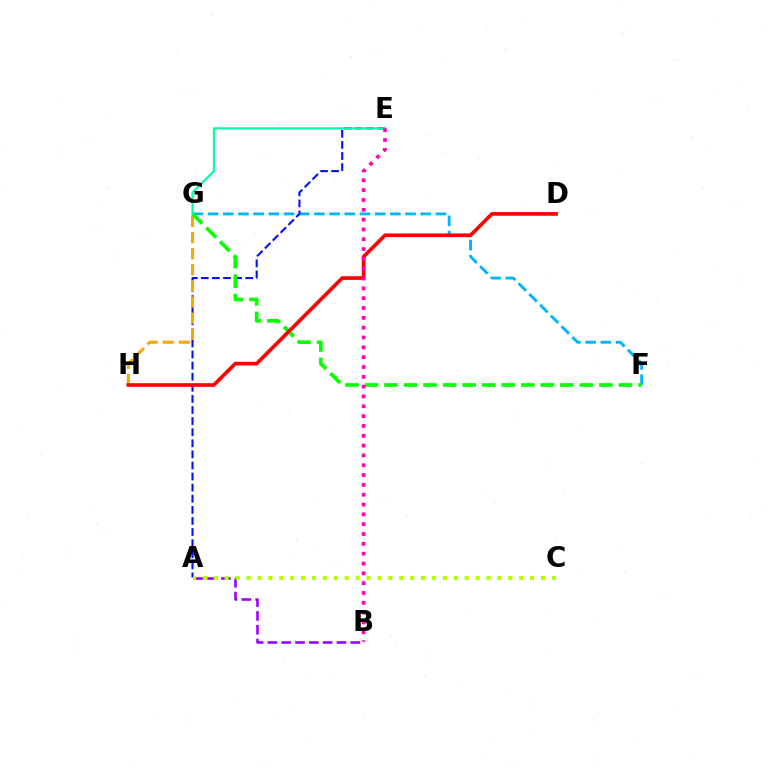{('A', 'B'): [{'color': '#9b00ff', 'line_style': 'dashed', 'thickness': 1.88}], ('F', 'G'): [{'color': '#00b5ff', 'line_style': 'dashed', 'thickness': 2.06}, {'color': '#08ff00', 'line_style': 'dashed', 'thickness': 2.65}], ('A', 'E'): [{'color': '#0010ff', 'line_style': 'dashed', 'thickness': 1.51}], ('G', 'H'): [{'color': '#ffa500', 'line_style': 'dashed', 'thickness': 2.19}], ('A', 'C'): [{'color': '#b3ff00', 'line_style': 'dotted', 'thickness': 2.96}], ('E', 'G'): [{'color': '#00ff9d', 'line_style': 'solid', 'thickness': 1.52}], ('D', 'H'): [{'color': '#ff0000', 'line_style': 'solid', 'thickness': 2.63}], ('B', 'E'): [{'color': '#ff00bd', 'line_style': 'dotted', 'thickness': 2.67}]}